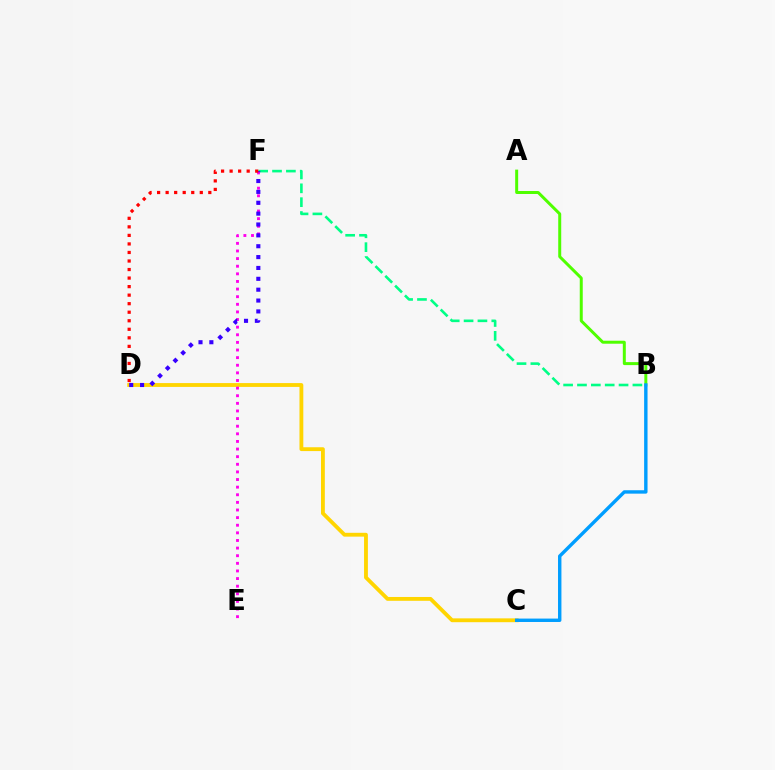{('B', 'F'): [{'color': '#00ff86', 'line_style': 'dashed', 'thickness': 1.88}], ('A', 'B'): [{'color': '#4fff00', 'line_style': 'solid', 'thickness': 2.15}], ('C', 'D'): [{'color': '#ffd500', 'line_style': 'solid', 'thickness': 2.76}], ('E', 'F'): [{'color': '#ff00ed', 'line_style': 'dotted', 'thickness': 2.07}], ('D', 'F'): [{'color': '#3700ff', 'line_style': 'dotted', 'thickness': 2.95}, {'color': '#ff0000', 'line_style': 'dotted', 'thickness': 2.32}], ('B', 'C'): [{'color': '#009eff', 'line_style': 'solid', 'thickness': 2.45}]}